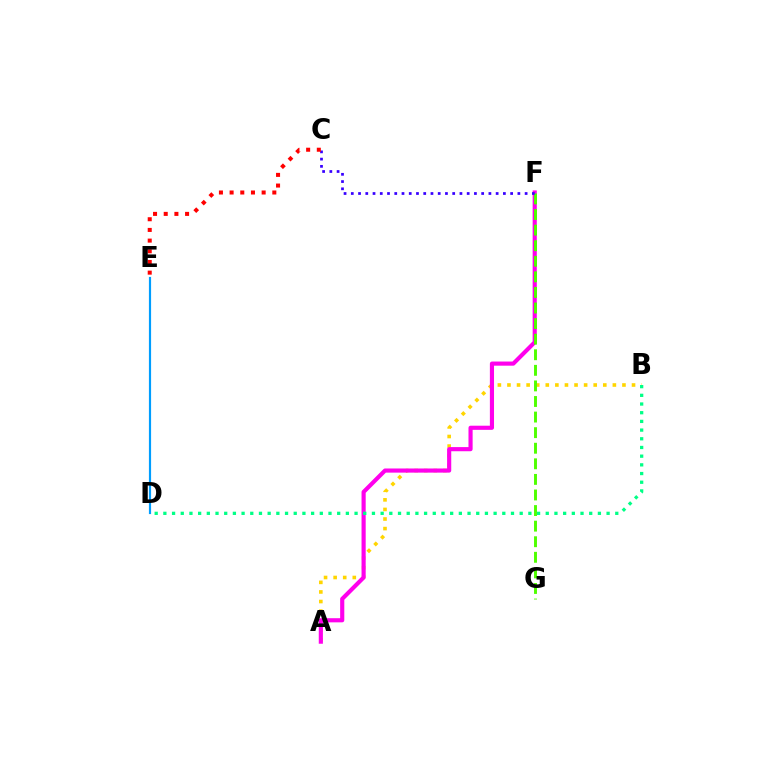{('A', 'B'): [{'color': '#ffd500', 'line_style': 'dotted', 'thickness': 2.6}], ('A', 'F'): [{'color': '#ff00ed', 'line_style': 'solid', 'thickness': 2.98}], ('F', 'G'): [{'color': '#4fff00', 'line_style': 'dashed', 'thickness': 2.12}], ('D', 'E'): [{'color': '#009eff', 'line_style': 'solid', 'thickness': 1.57}], ('C', 'F'): [{'color': '#3700ff', 'line_style': 'dotted', 'thickness': 1.97}], ('C', 'E'): [{'color': '#ff0000', 'line_style': 'dotted', 'thickness': 2.9}], ('B', 'D'): [{'color': '#00ff86', 'line_style': 'dotted', 'thickness': 2.36}]}